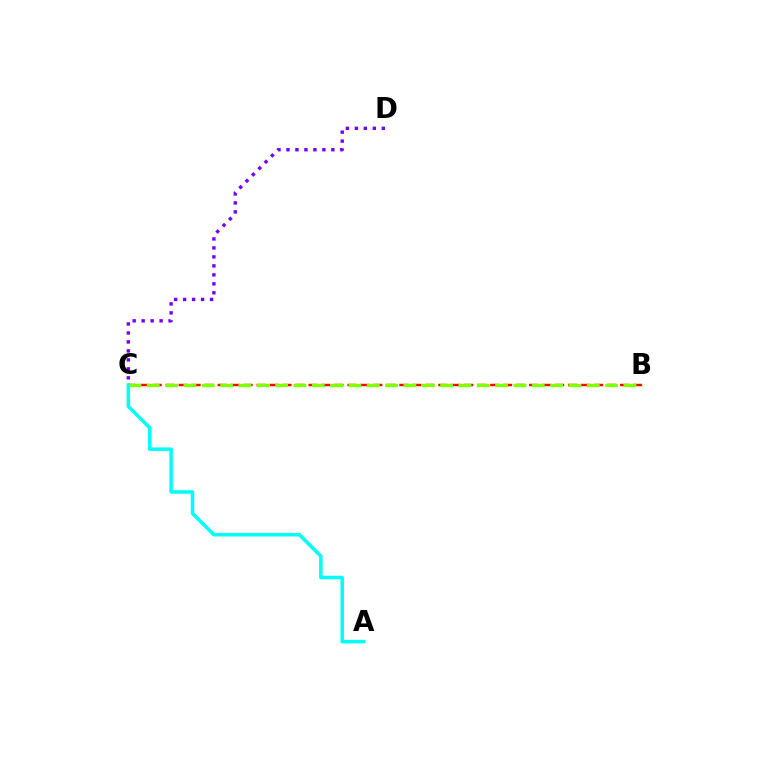{('C', 'D'): [{'color': '#7200ff', 'line_style': 'dotted', 'thickness': 2.44}], ('B', 'C'): [{'color': '#ff0000', 'line_style': 'dashed', 'thickness': 1.76}, {'color': '#84ff00', 'line_style': 'dashed', 'thickness': 2.49}], ('A', 'C'): [{'color': '#00fff6', 'line_style': 'solid', 'thickness': 2.54}]}